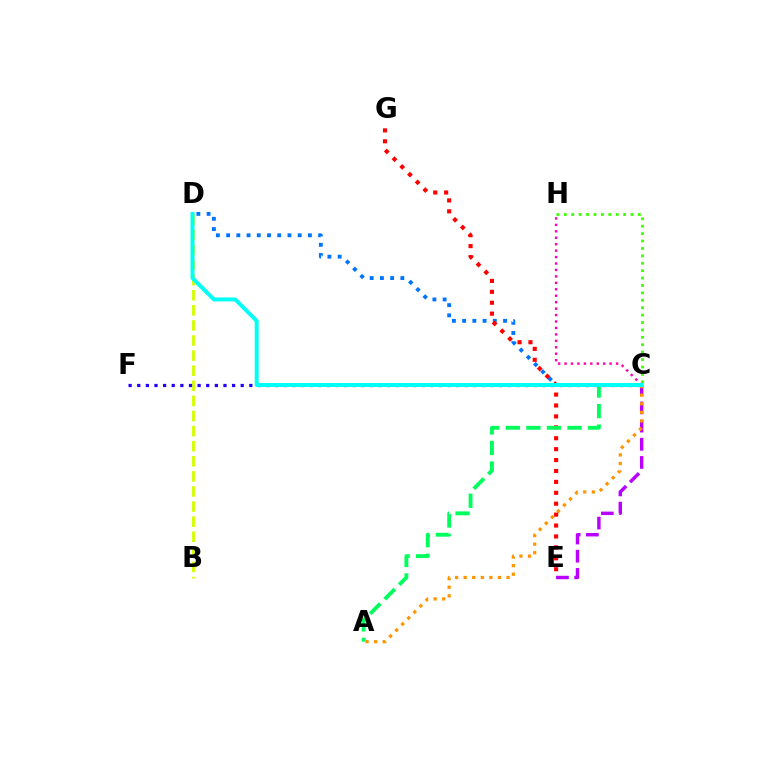{('C', 'E'): [{'color': '#b900ff', 'line_style': 'dashed', 'thickness': 2.47}], ('B', 'D'): [{'color': '#d1ff00', 'line_style': 'dashed', 'thickness': 2.05}], ('A', 'C'): [{'color': '#ff9400', 'line_style': 'dotted', 'thickness': 2.33}, {'color': '#00ff5c', 'line_style': 'dashed', 'thickness': 2.79}], ('C', 'F'): [{'color': '#2500ff', 'line_style': 'dotted', 'thickness': 2.34}], ('C', 'D'): [{'color': '#0074ff', 'line_style': 'dotted', 'thickness': 2.78}, {'color': '#00fff6', 'line_style': 'solid', 'thickness': 2.85}], ('C', 'H'): [{'color': '#ff00ac', 'line_style': 'dotted', 'thickness': 1.75}, {'color': '#3dff00', 'line_style': 'dotted', 'thickness': 2.01}], ('E', 'G'): [{'color': '#ff0000', 'line_style': 'dotted', 'thickness': 2.97}]}